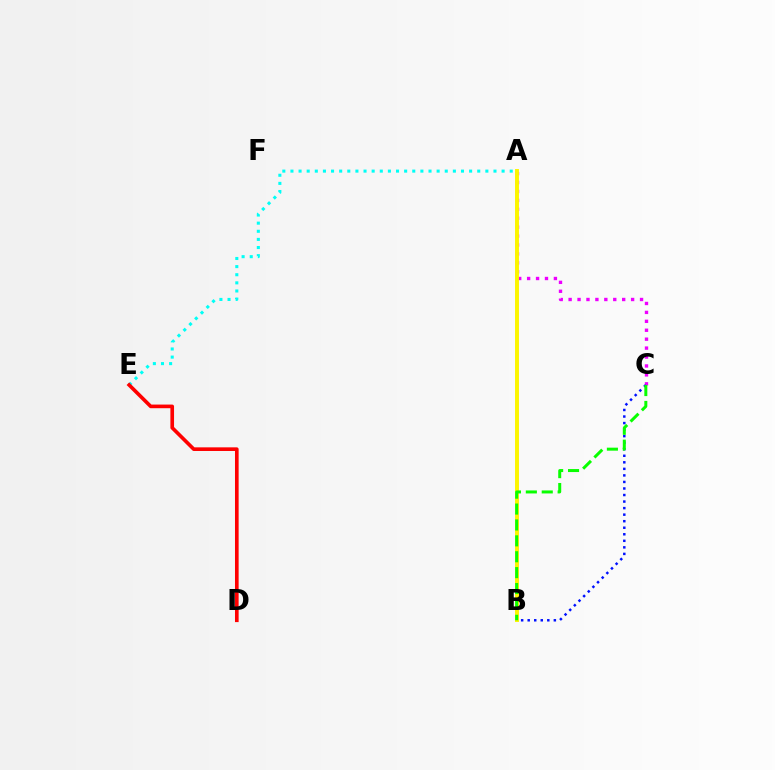{('A', 'C'): [{'color': '#ee00ff', 'line_style': 'dotted', 'thickness': 2.43}], ('B', 'C'): [{'color': '#0010ff', 'line_style': 'dotted', 'thickness': 1.78}, {'color': '#08ff00', 'line_style': 'dashed', 'thickness': 2.16}], ('A', 'B'): [{'color': '#fcf500', 'line_style': 'solid', 'thickness': 2.83}], ('A', 'E'): [{'color': '#00fff6', 'line_style': 'dotted', 'thickness': 2.21}], ('D', 'E'): [{'color': '#ff0000', 'line_style': 'solid', 'thickness': 2.62}]}